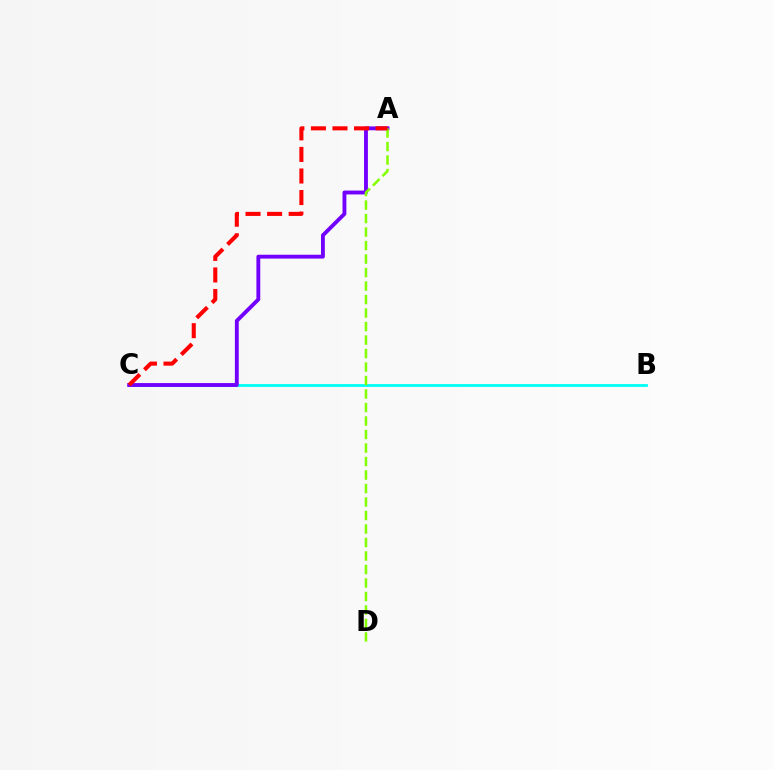{('B', 'C'): [{'color': '#00fff6', 'line_style': 'solid', 'thickness': 2.02}], ('A', 'C'): [{'color': '#7200ff', 'line_style': 'solid', 'thickness': 2.78}, {'color': '#ff0000', 'line_style': 'dashed', 'thickness': 2.93}], ('A', 'D'): [{'color': '#84ff00', 'line_style': 'dashed', 'thickness': 1.83}]}